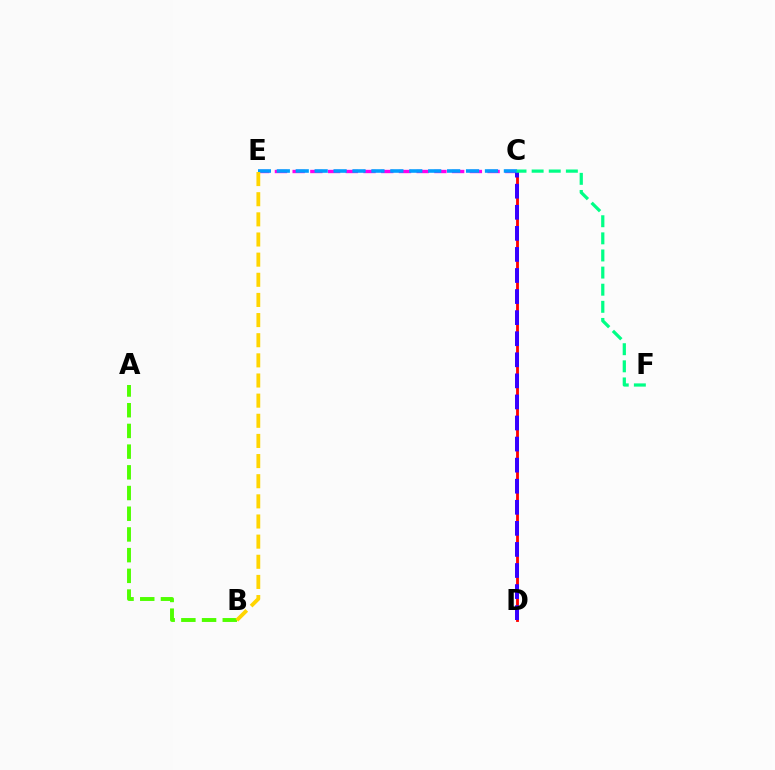{('A', 'B'): [{'color': '#4fff00', 'line_style': 'dashed', 'thickness': 2.81}], ('C', 'D'): [{'color': '#ff0000', 'line_style': 'solid', 'thickness': 2.03}, {'color': '#3700ff', 'line_style': 'dashed', 'thickness': 2.86}], ('C', 'E'): [{'color': '#ff00ed', 'line_style': 'dashed', 'thickness': 2.41}, {'color': '#009eff', 'line_style': 'dashed', 'thickness': 2.57}], ('C', 'F'): [{'color': '#00ff86', 'line_style': 'dashed', 'thickness': 2.33}], ('B', 'E'): [{'color': '#ffd500', 'line_style': 'dashed', 'thickness': 2.74}]}